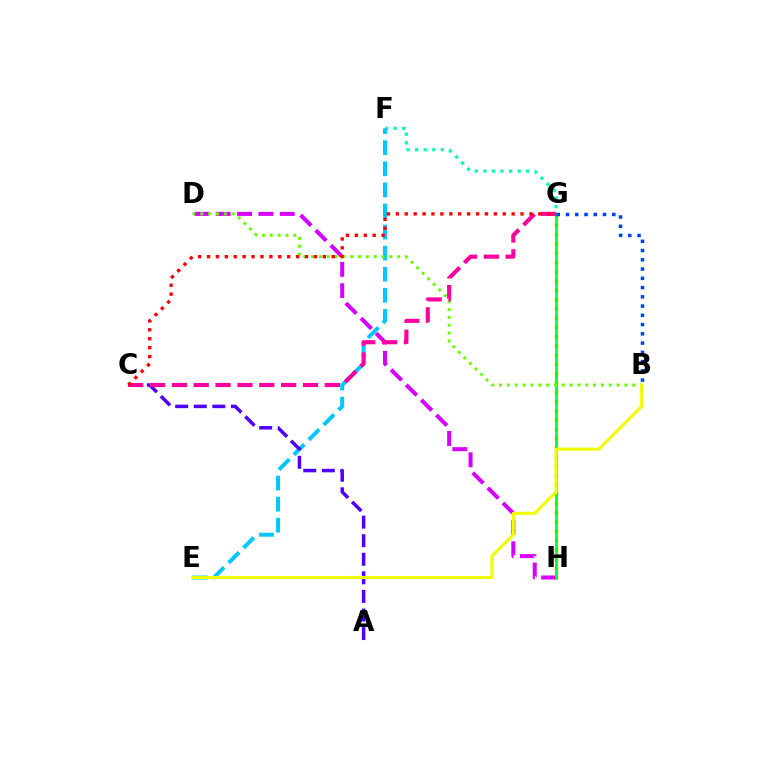{('F', 'G'): [{'color': '#00ffaf', 'line_style': 'dotted', 'thickness': 2.33}], ('E', 'F'): [{'color': '#00c7ff', 'line_style': 'dashed', 'thickness': 2.86}], ('G', 'H'): [{'color': '#ff8800', 'line_style': 'dotted', 'thickness': 2.52}, {'color': '#00ff27', 'line_style': 'solid', 'thickness': 1.95}], ('D', 'H'): [{'color': '#d600ff', 'line_style': 'dashed', 'thickness': 2.9}], ('B', 'D'): [{'color': '#66ff00', 'line_style': 'dotted', 'thickness': 2.13}], ('A', 'C'): [{'color': '#4f00ff', 'line_style': 'dashed', 'thickness': 2.52}], ('C', 'G'): [{'color': '#ff00a0', 'line_style': 'dashed', 'thickness': 2.97}, {'color': '#ff0000', 'line_style': 'dotted', 'thickness': 2.42}], ('B', 'G'): [{'color': '#003fff', 'line_style': 'dotted', 'thickness': 2.51}], ('B', 'E'): [{'color': '#eeff00', 'line_style': 'solid', 'thickness': 2.21}]}